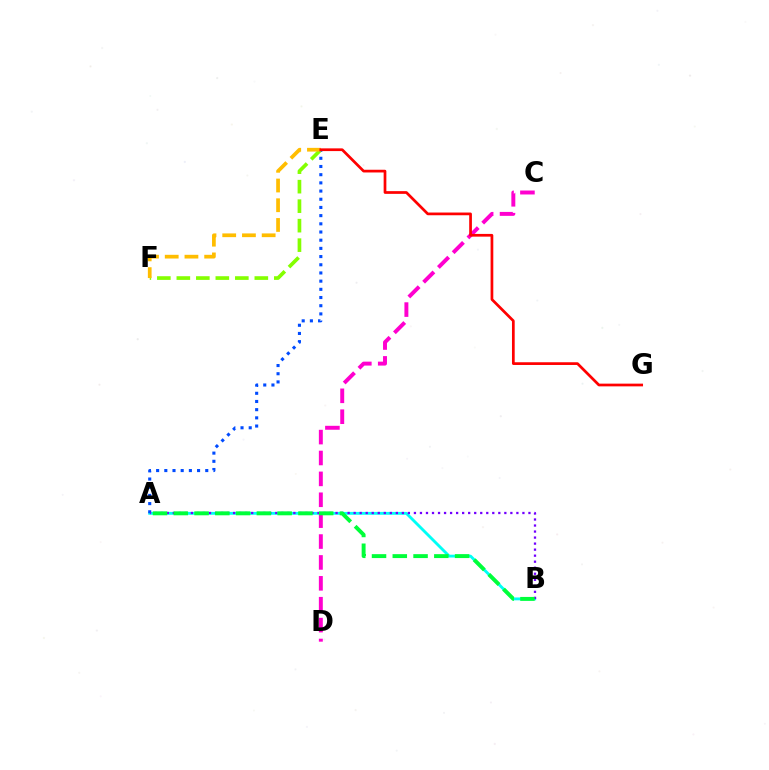{('A', 'B'): [{'color': '#00fff6', 'line_style': 'solid', 'thickness': 2.05}, {'color': '#7200ff', 'line_style': 'dotted', 'thickness': 1.64}, {'color': '#00ff39', 'line_style': 'dashed', 'thickness': 2.82}], ('E', 'F'): [{'color': '#84ff00', 'line_style': 'dashed', 'thickness': 2.65}, {'color': '#ffbd00', 'line_style': 'dashed', 'thickness': 2.68}], ('A', 'E'): [{'color': '#004bff', 'line_style': 'dotted', 'thickness': 2.22}], ('C', 'D'): [{'color': '#ff00cf', 'line_style': 'dashed', 'thickness': 2.84}], ('E', 'G'): [{'color': '#ff0000', 'line_style': 'solid', 'thickness': 1.96}]}